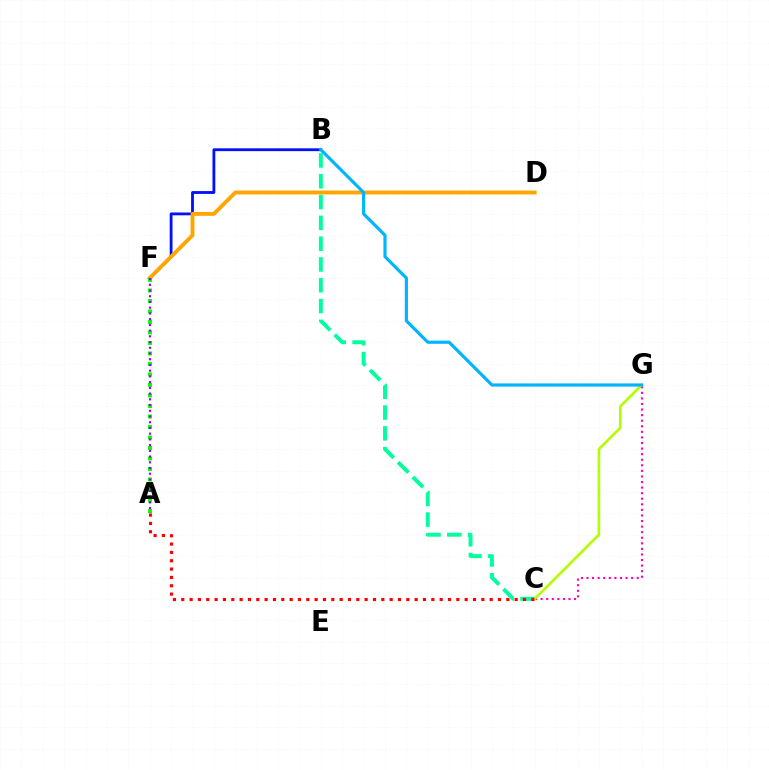{('B', 'F'): [{'color': '#0010ff', 'line_style': 'solid', 'thickness': 2.03}], ('B', 'C'): [{'color': '#00ff9d', 'line_style': 'dashed', 'thickness': 2.83}], ('C', 'G'): [{'color': '#ff00bd', 'line_style': 'dotted', 'thickness': 1.51}, {'color': '#b3ff00', 'line_style': 'solid', 'thickness': 1.91}], ('D', 'F'): [{'color': '#ffa500', 'line_style': 'solid', 'thickness': 2.79}], ('B', 'G'): [{'color': '#00b5ff', 'line_style': 'solid', 'thickness': 2.28}], ('A', 'F'): [{'color': '#08ff00', 'line_style': 'dotted', 'thickness': 2.85}, {'color': '#9b00ff', 'line_style': 'dotted', 'thickness': 1.56}], ('A', 'C'): [{'color': '#ff0000', 'line_style': 'dotted', 'thickness': 2.26}]}